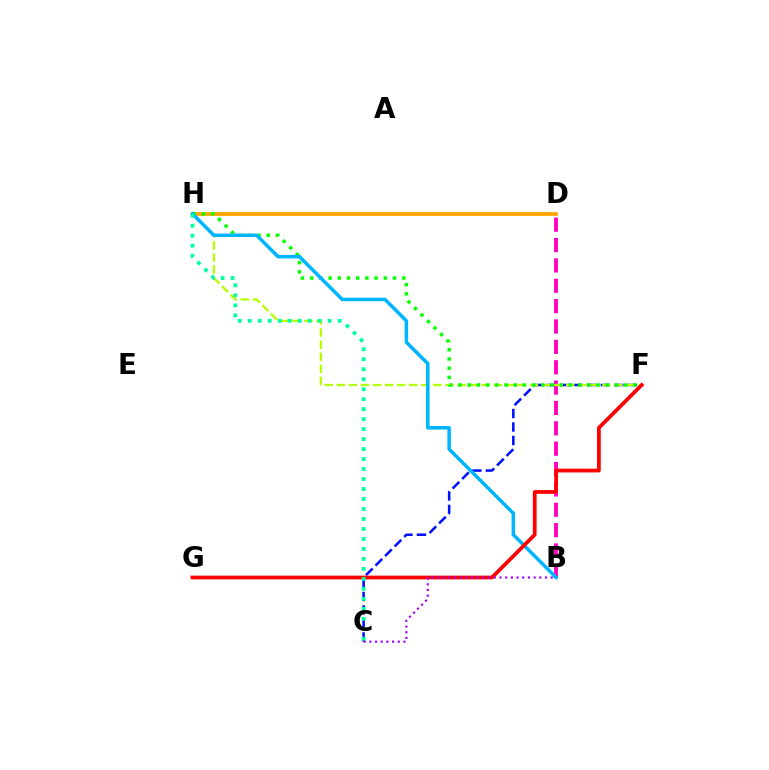{('D', 'H'): [{'color': '#ffa500', 'line_style': 'solid', 'thickness': 2.74}], ('B', 'D'): [{'color': '#ff00bd', 'line_style': 'dashed', 'thickness': 2.77}], ('C', 'F'): [{'color': '#0010ff', 'line_style': 'dashed', 'thickness': 1.83}], ('F', 'H'): [{'color': '#b3ff00', 'line_style': 'dashed', 'thickness': 1.64}, {'color': '#08ff00', 'line_style': 'dotted', 'thickness': 2.5}], ('B', 'H'): [{'color': '#00b5ff', 'line_style': 'solid', 'thickness': 2.53}], ('F', 'G'): [{'color': '#ff0000', 'line_style': 'solid', 'thickness': 2.7}], ('C', 'H'): [{'color': '#00ff9d', 'line_style': 'dotted', 'thickness': 2.71}], ('B', 'C'): [{'color': '#9b00ff', 'line_style': 'dotted', 'thickness': 1.54}]}